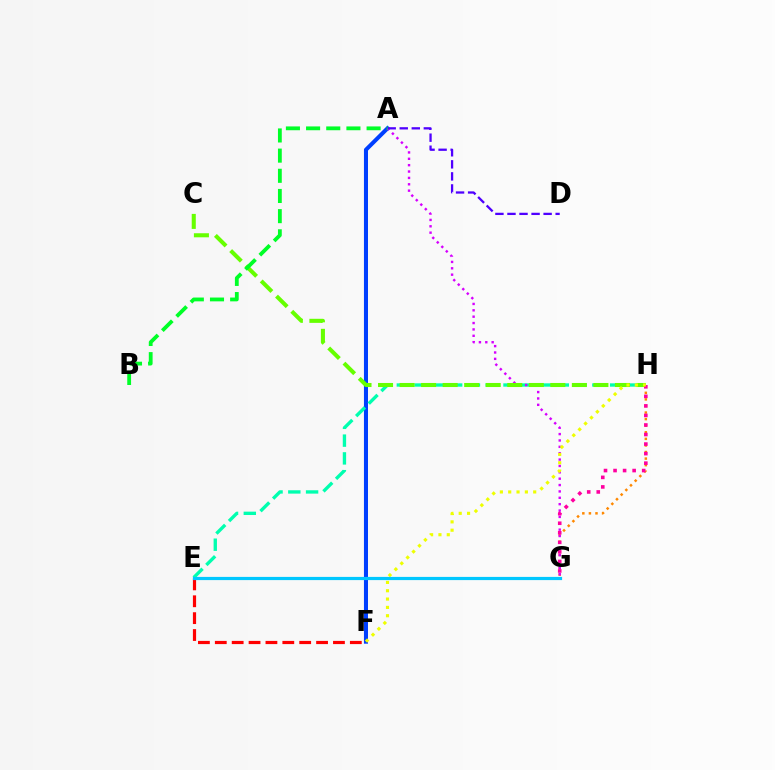{('A', 'F'): [{'color': '#003fff', 'line_style': 'solid', 'thickness': 2.91}], ('E', 'H'): [{'color': '#00ffaf', 'line_style': 'dashed', 'thickness': 2.41}], ('G', 'H'): [{'color': '#ff8800', 'line_style': 'dotted', 'thickness': 1.79}, {'color': '#ff00a0', 'line_style': 'dotted', 'thickness': 2.59}], ('A', 'G'): [{'color': '#d600ff', 'line_style': 'dotted', 'thickness': 1.73}], ('C', 'H'): [{'color': '#66ff00', 'line_style': 'dashed', 'thickness': 2.93}], ('E', 'F'): [{'color': '#ff0000', 'line_style': 'dashed', 'thickness': 2.29}], ('F', 'H'): [{'color': '#eeff00', 'line_style': 'dotted', 'thickness': 2.26}], ('A', 'D'): [{'color': '#4f00ff', 'line_style': 'dashed', 'thickness': 1.64}], ('A', 'B'): [{'color': '#00ff27', 'line_style': 'dashed', 'thickness': 2.74}], ('E', 'G'): [{'color': '#00c7ff', 'line_style': 'solid', 'thickness': 2.3}]}